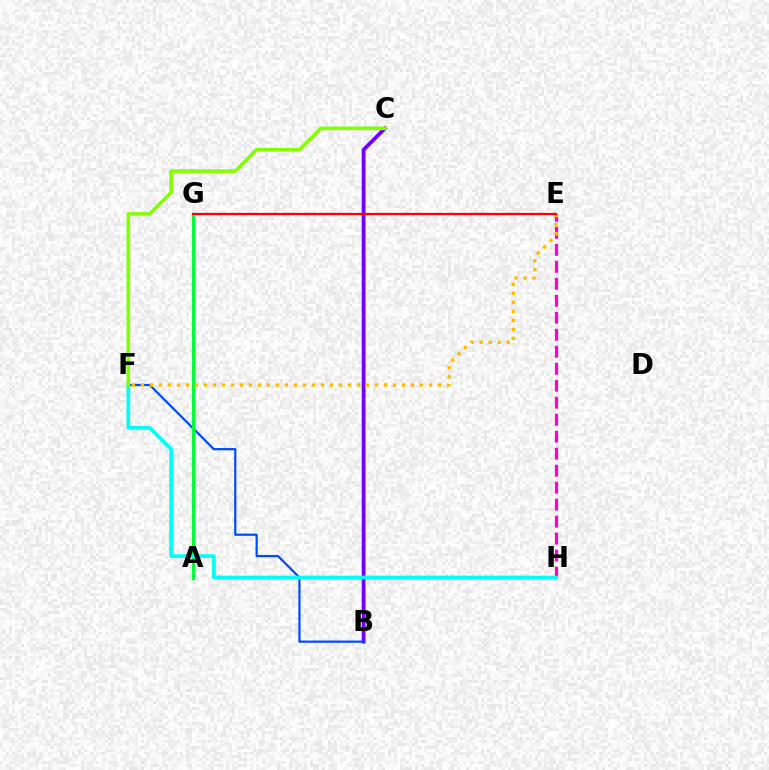{('E', 'H'): [{'color': '#ff00cf', 'line_style': 'dashed', 'thickness': 2.31}], ('B', 'C'): [{'color': '#7200ff', 'line_style': 'solid', 'thickness': 2.74}], ('B', 'F'): [{'color': '#004bff', 'line_style': 'solid', 'thickness': 1.6}], ('A', 'G'): [{'color': '#00ff39', 'line_style': 'solid', 'thickness': 2.32}], ('F', 'H'): [{'color': '#00fff6', 'line_style': 'solid', 'thickness': 2.66}], ('C', 'F'): [{'color': '#84ff00', 'line_style': 'solid', 'thickness': 2.59}], ('E', 'F'): [{'color': '#ffbd00', 'line_style': 'dotted', 'thickness': 2.45}], ('E', 'G'): [{'color': '#ff0000', 'line_style': 'solid', 'thickness': 1.64}]}